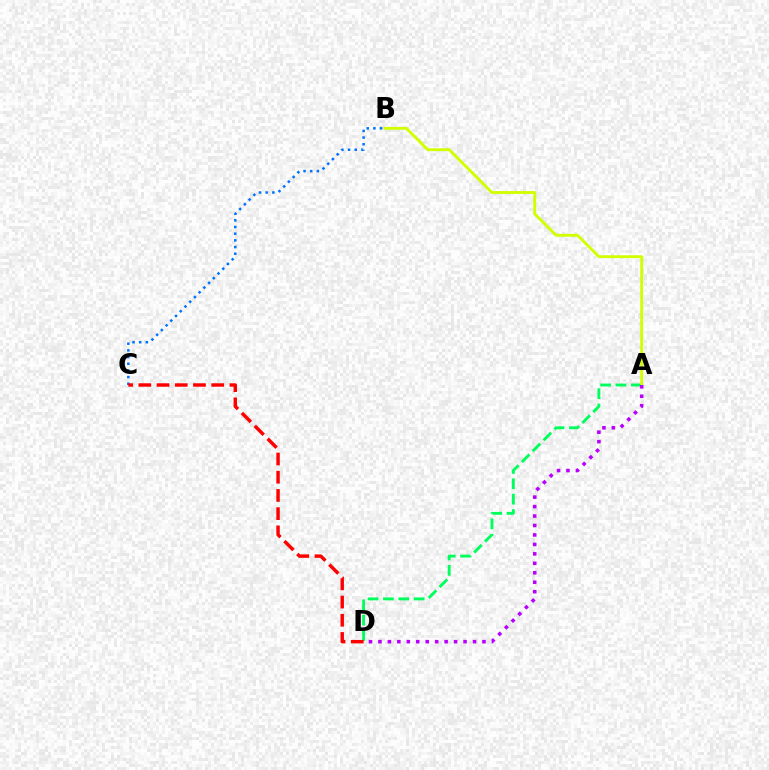{('A', 'D'): [{'color': '#00ff5c', 'line_style': 'dashed', 'thickness': 2.09}, {'color': '#b900ff', 'line_style': 'dotted', 'thickness': 2.57}], ('B', 'C'): [{'color': '#0074ff', 'line_style': 'dotted', 'thickness': 1.81}], ('C', 'D'): [{'color': '#ff0000', 'line_style': 'dashed', 'thickness': 2.47}], ('A', 'B'): [{'color': '#d1ff00', 'line_style': 'solid', 'thickness': 2.06}]}